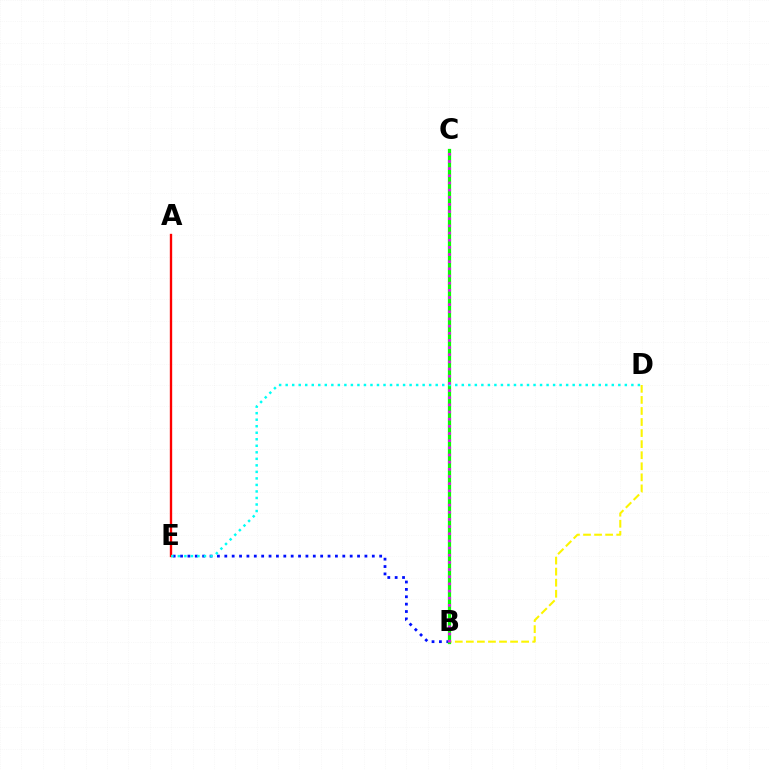{('A', 'E'): [{'color': '#ff0000', 'line_style': 'solid', 'thickness': 1.69}], ('B', 'E'): [{'color': '#0010ff', 'line_style': 'dotted', 'thickness': 2.0}], ('B', 'D'): [{'color': '#fcf500', 'line_style': 'dashed', 'thickness': 1.5}], ('B', 'C'): [{'color': '#08ff00', 'line_style': 'solid', 'thickness': 2.33}, {'color': '#ee00ff', 'line_style': 'dotted', 'thickness': 1.95}], ('D', 'E'): [{'color': '#00fff6', 'line_style': 'dotted', 'thickness': 1.77}]}